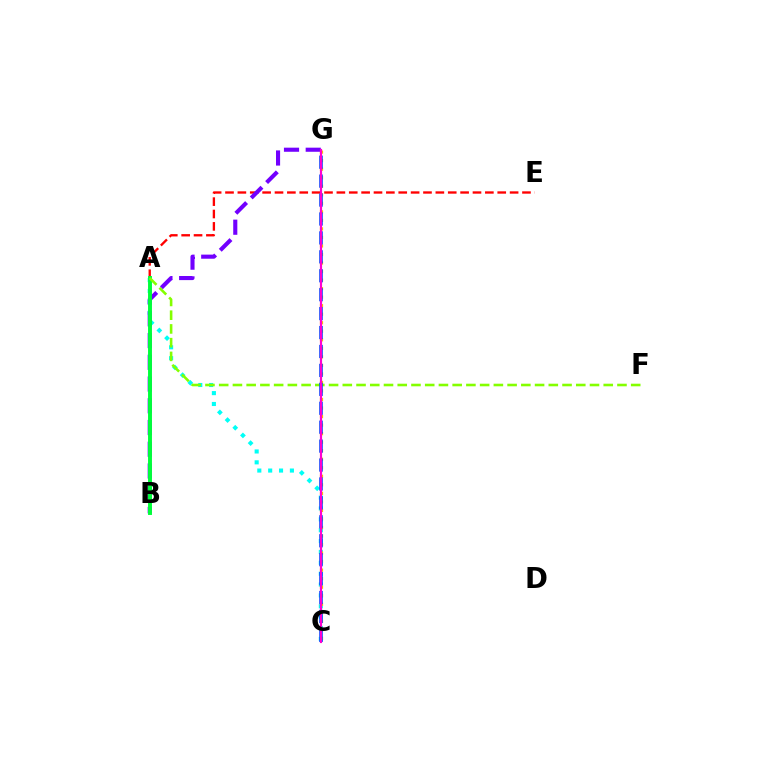{('A', 'C'): [{'color': '#00fff6', 'line_style': 'dotted', 'thickness': 2.95}], ('C', 'G'): [{'color': '#ffbd00', 'line_style': 'dotted', 'thickness': 2.32}, {'color': '#004bff', 'line_style': 'dashed', 'thickness': 2.57}, {'color': '#ff00cf', 'line_style': 'solid', 'thickness': 1.57}], ('A', 'E'): [{'color': '#ff0000', 'line_style': 'dashed', 'thickness': 1.68}], ('B', 'G'): [{'color': '#7200ff', 'line_style': 'dashed', 'thickness': 2.95}], ('A', 'B'): [{'color': '#00ff39', 'line_style': 'solid', 'thickness': 2.82}], ('A', 'F'): [{'color': '#84ff00', 'line_style': 'dashed', 'thickness': 1.87}]}